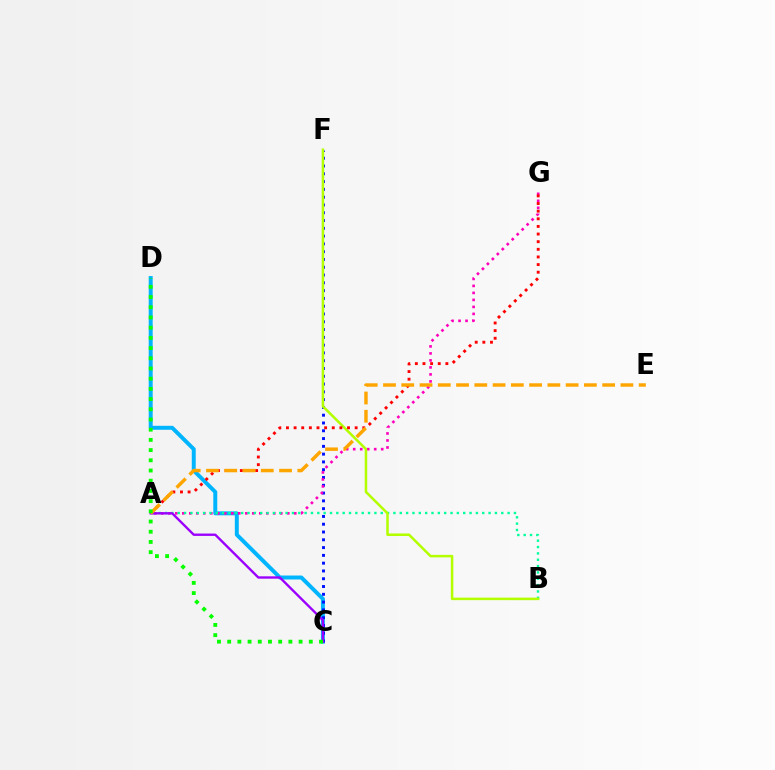{('C', 'D'): [{'color': '#00b5ff', 'line_style': 'solid', 'thickness': 2.85}, {'color': '#08ff00', 'line_style': 'dotted', 'thickness': 2.77}], ('C', 'F'): [{'color': '#0010ff', 'line_style': 'dotted', 'thickness': 2.12}], ('A', 'G'): [{'color': '#ff00bd', 'line_style': 'dotted', 'thickness': 1.9}, {'color': '#ff0000', 'line_style': 'dotted', 'thickness': 2.07}], ('A', 'B'): [{'color': '#00ff9d', 'line_style': 'dotted', 'thickness': 1.72}], ('B', 'F'): [{'color': '#b3ff00', 'line_style': 'solid', 'thickness': 1.81}], ('A', 'C'): [{'color': '#9b00ff', 'line_style': 'solid', 'thickness': 1.7}], ('A', 'E'): [{'color': '#ffa500', 'line_style': 'dashed', 'thickness': 2.48}]}